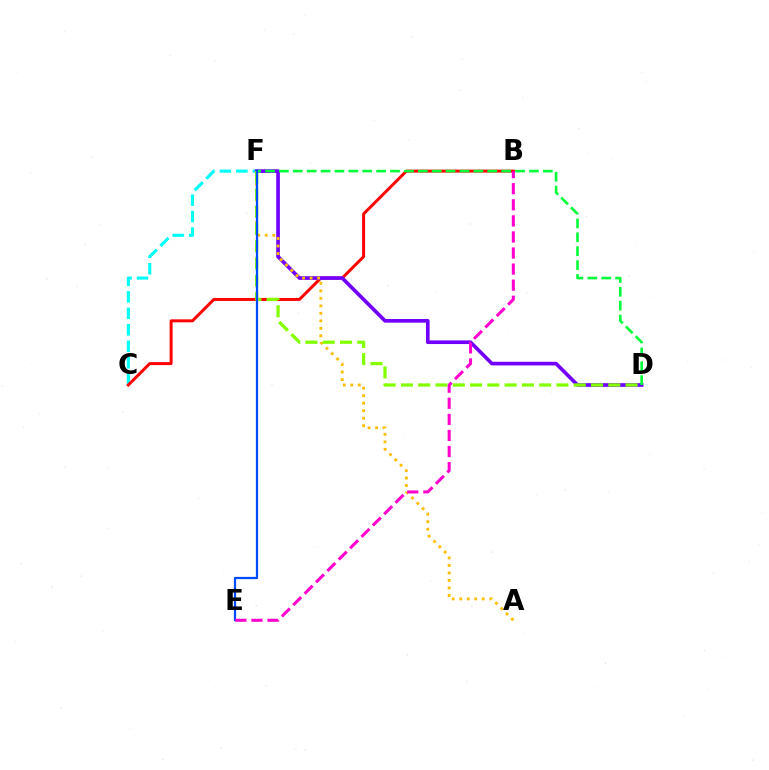{('C', 'F'): [{'color': '#00fff6', 'line_style': 'dashed', 'thickness': 2.24}], ('B', 'C'): [{'color': '#ff0000', 'line_style': 'solid', 'thickness': 2.15}], ('D', 'F'): [{'color': '#7200ff', 'line_style': 'solid', 'thickness': 2.63}, {'color': '#84ff00', 'line_style': 'dashed', 'thickness': 2.35}, {'color': '#00ff39', 'line_style': 'dashed', 'thickness': 1.89}], ('A', 'F'): [{'color': '#ffbd00', 'line_style': 'dotted', 'thickness': 2.04}], ('E', 'F'): [{'color': '#004bff', 'line_style': 'solid', 'thickness': 1.62}], ('B', 'E'): [{'color': '#ff00cf', 'line_style': 'dashed', 'thickness': 2.18}]}